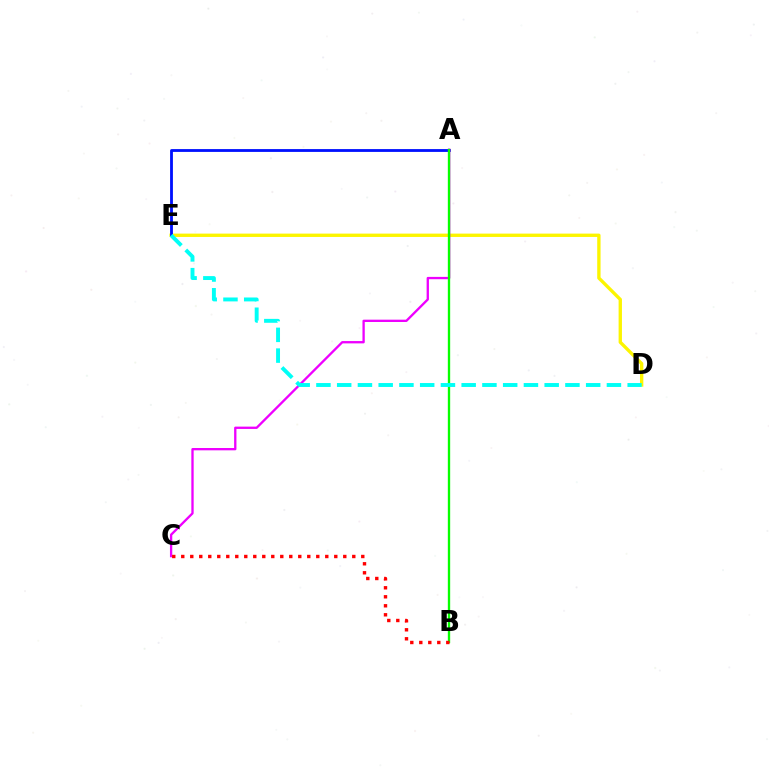{('D', 'E'): [{'color': '#fcf500', 'line_style': 'solid', 'thickness': 2.41}, {'color': '#00fff6', 'line_style': 'dashed', 'thickness': 2.82}], ('A', 'E'): [{'color': '#0010ff', 'line_style': 'solid', 'thickness': 2.03}], ('A', 'C'): [{'color': '#ee00ff', 'line_style': 'solid', 'thickness': 1.67}], ('A', 'B'): [{'color': '#08ff00', 'line_style': 'solid', 'thickness': 1.69}], ('B', 'C'): [{'color': '#ff0000', 'line_style': 'dotted', 'thickness': 2.45}]}